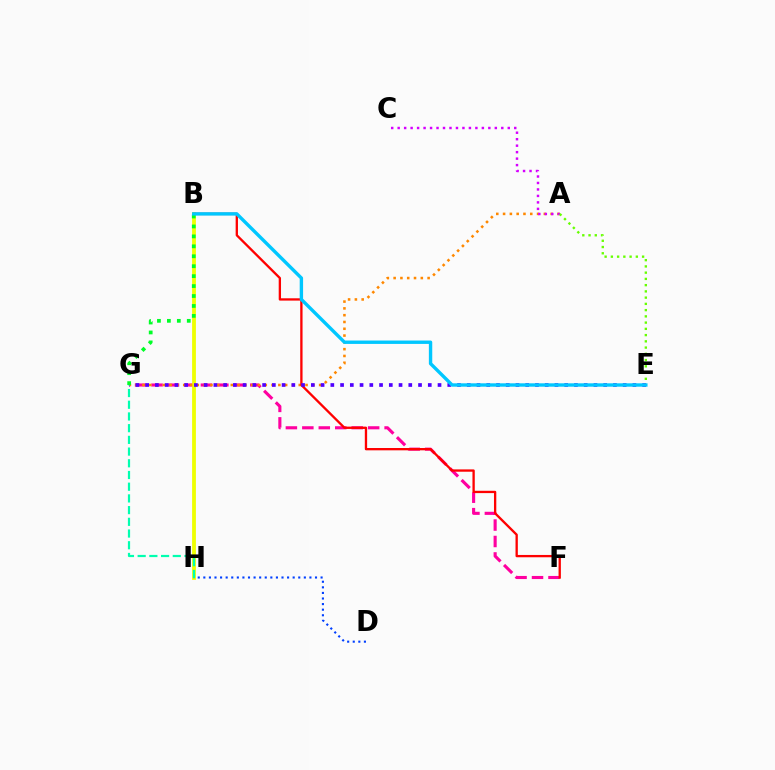{('F', 'G'): [{'color': '#ff00a0', 'line_style': 'dashed', 'thickness': 2.24}], ('B', 'H'): [{'color': '#eeff00', 'line_style': 'solid', 'thickness': 2.74}], ('A', 'G'): [{'color': '#ff8800', 'line_style': 'dotted', 'thickness': 1.85}], ('B', 'F'): [{'color': '#ff0000', 'line_style': 'solid', 'thickness': 1.67}], ('D', 'H'): [{'color': '#003fff', 'line_style': 'dotted', 'thickness': 1.52}], ('E', 'G'): [{'color': '#4f00ff', 'line_style': 'dotted', 'thickness': 2.65}], ('B', 'G'): [{'color': '#00ff27', 'line_style': 'dotted', 'thickness': 2.7}], ('G', 'H'): [{'color': '#00ffaf', 'line_style': 'dashed', 'thickness': 1.59}], ('A', 'C'): [{'color': '#d600ff', 'line_style': 'dotted', 'thickness': 1.76}], ('A', 'E'): [{'color': '#66ff00', 'line_style': 'dotted', 'thickness': 1.7}], ('B', 'E'): [{'color': '#00c7ff', 'line_style': 'solid', 'thickness': 2.44}]}